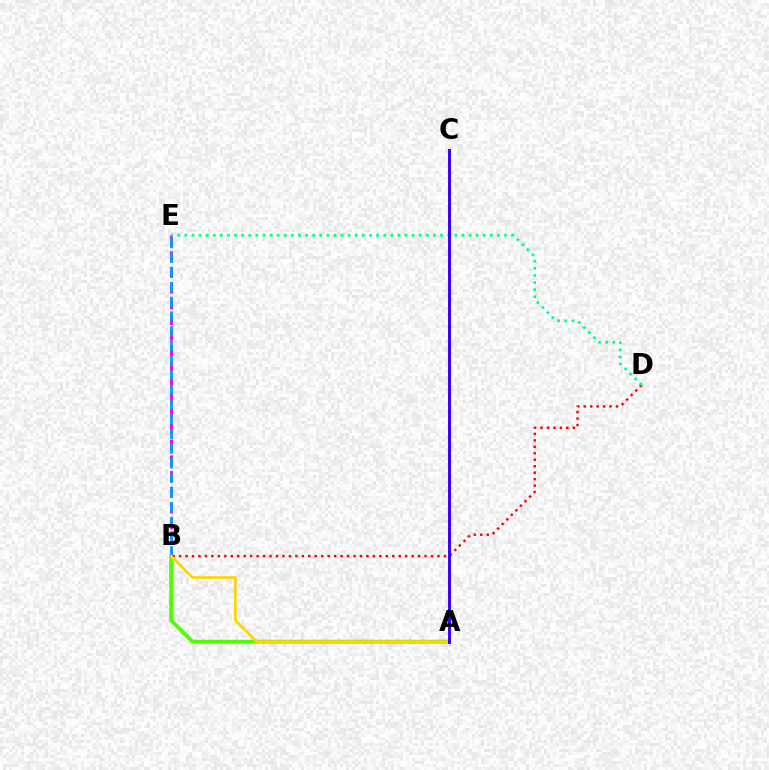{('A', 'B'): [{'color': '#4fff00', 'line_style': 'solid', 'thickness': 2.76}, {'color': '#ffd500', 'line_style': 'solid', 'thickness': 1.93}], ('B', 'E'): [{'color': '#ff00ed', 'line_style': 'dashed', 'thickness': 2.13}, {'color': '#009eff', 'line_style': 'dashed', 'thickness': 1.99}], ('B', 'D'): [{'color': '#ff0000', 'line_style': 'dotted', 'thickness': 1.75}], ('D', 'E'): [{'color': '#00ff86', 'line_style': 'dotted', 'thickness': 1.93}], ('A', 'C'): [{'color': '#3700ff', 'line_style': 'solid', 'thickness': 2.12}]}